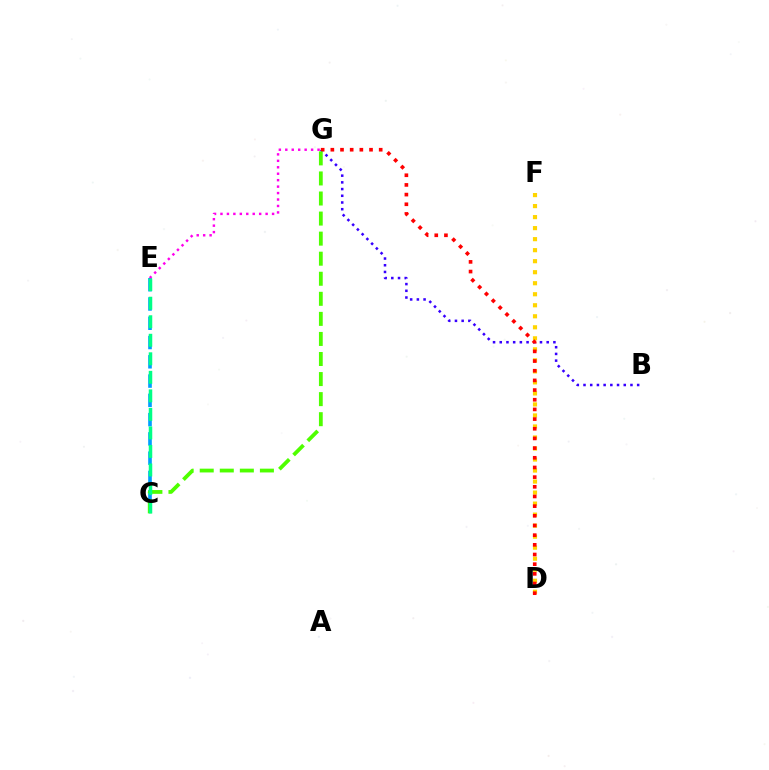{('C', 'E'): [{'color': '#009eff', 'line_style': 'dashed', 'thickness': 2.62}, {'color': '#00ff86', 'line_style': 'dashed', 'thickness': 2.52}], ('B', 'G'): [{'color': '#3700ff', 'line_style': 'dotted', 'thickness': 1.82}], ('D', 'F'): [{'color': '#ffd500', 'line_style': 'dotted', 'thickness': 2.99}], ('D', 'G'): [{'color': '#ff0000', 'line_style': 'dotted', 'thickness': 2.63}], ('C', 'G'): [{'color': '#4fff00', 'line_style': 'dashed', 'thickness': 2.73}], ('E', 'G'): [{'color': '#ff00ed', 'line_style': 'dotted', 'thickness': 1.75}]}